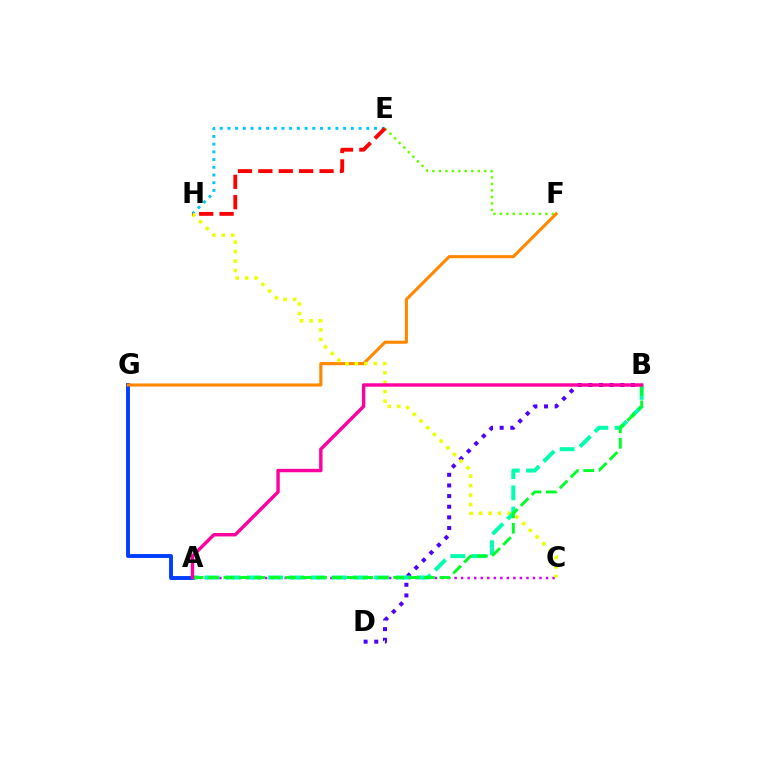{('A', 'G'): [{'color': '#003fff', 'line_style': 'solid', 'thickness': 2.82}], ('E', 'H'): [{'color': '#00c7ff', 'line_style': 'dotted', 'thickness': 2.1}, {'color': '#ff0000', 'line_style': 'dashed', 'thickness': 2.77}], ('E', 'F'): [{'color': '#66ff00', 'line_style': 'dotted', 'thickness': 1.76}], ('B', 'D'): [{'color': '#4f00ff', 'line_style': 'dotted', 'thickness': 2.89}], ('F', 'G'): [{'color': '#ff8800', 'line_style': 'solid', 'thickness': 2.23}], ('A', 'C'): [{'color': '#d600ff', 'line_style': 'dotted', 'thickness': 1.78}], ('C', 'H'): [{'color': '#eeff00', 'line_style': 'dotted', 'thickness': 2.57}], ('A', 'B'): [{'color': '#00ffaf', 'line_style': 'dashed', 'thickness': 2.89}, {'color': '#00ff27', 'line_style': 'dashed', 'thickness': 2.1}, {'color': '#ff00a0', 'line_style': 'solid', 'thickness': 2.46}]}